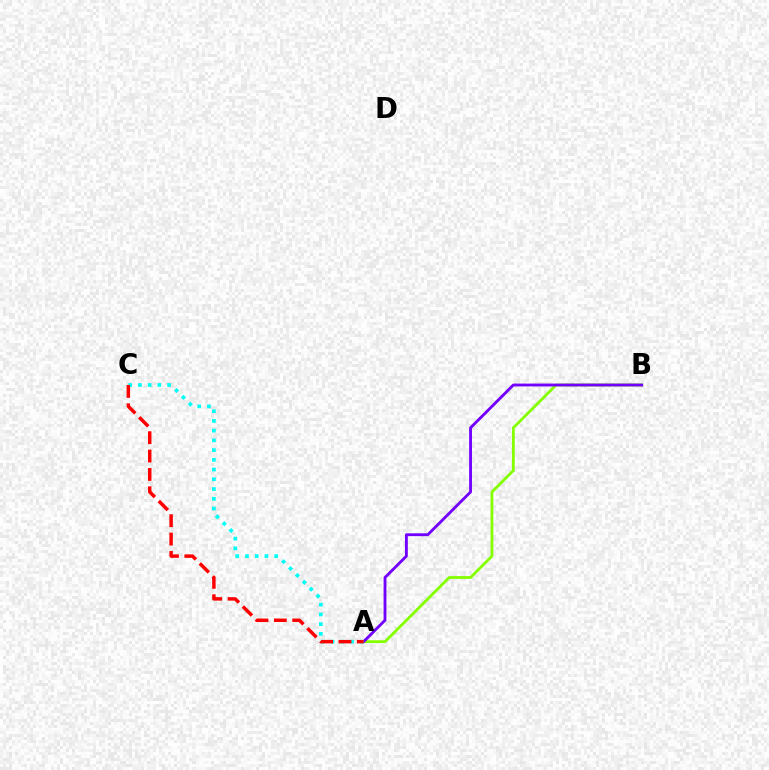{('A', 'B'): [{'color': '#84ff00', 'line_style': 'solid', 'thickness': 2.02}, {'color': '#7200ff', 'line_style': 'solid', 'thickness': 2.05}], ('A', 'C'): [{'color': '#00fff6', 'line_style': 'dotted', 'thickness': 2.65}, {'color': '#ff0000', 'line_style': 'dashed', 'thickness': 2.5}]}